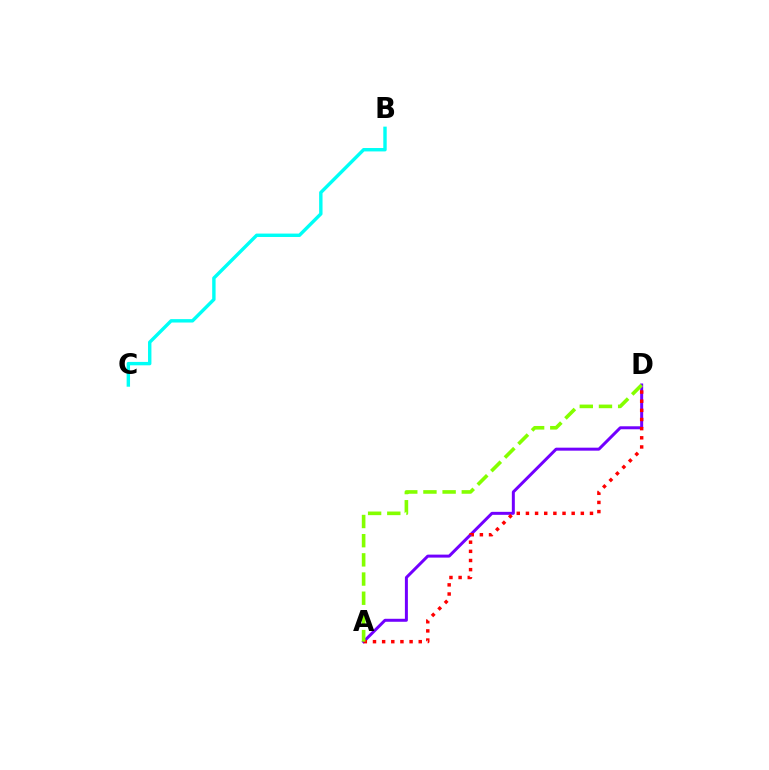{('A', 'D'): [{'color': '#7200ff', 'line_style': 'solid', 'thickness': 2.15}, {'color': '#ff0000', 'line_style': 'dotted', 'thickness': 2.49}, {'color': '#84ff00', 'line_style': 'dashed', 'thickness': 2.61}], ('B', 'C'): [{'color': '#00fff6', 'line_style': 'solid', 'thickness': 2.45}]}